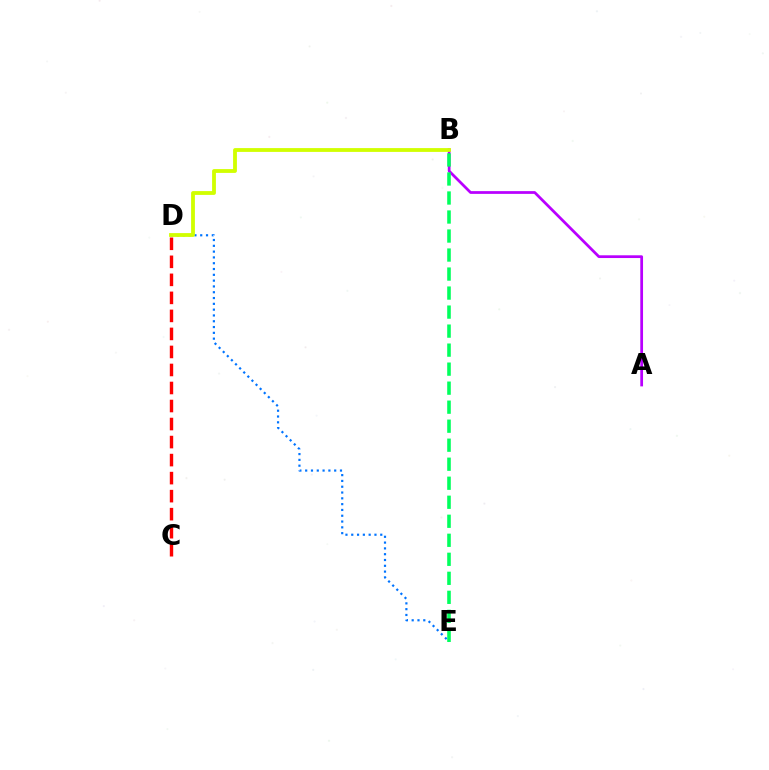{('A', 'B'): [{'color': '#b900ff', 'line_style': 'solid', 'thickness': 1.98}], ('C', 'D'): [{'color': '#ff0000', 'line_style': 'dashed', 'thickness': 2.45}], ('D', 'E'): [{'color': '#0074ff', 'line_style': 'dotted', 'thickness': 1.58}], ('B', 'E'): [{'color': '#00ff5c', 'line_style': 'dashed', 'thickness': 2.58}], ('B', 'D'): [{'color': '#d1ff00', 'line_style': 'solid', 'thickness': 2.74}]}